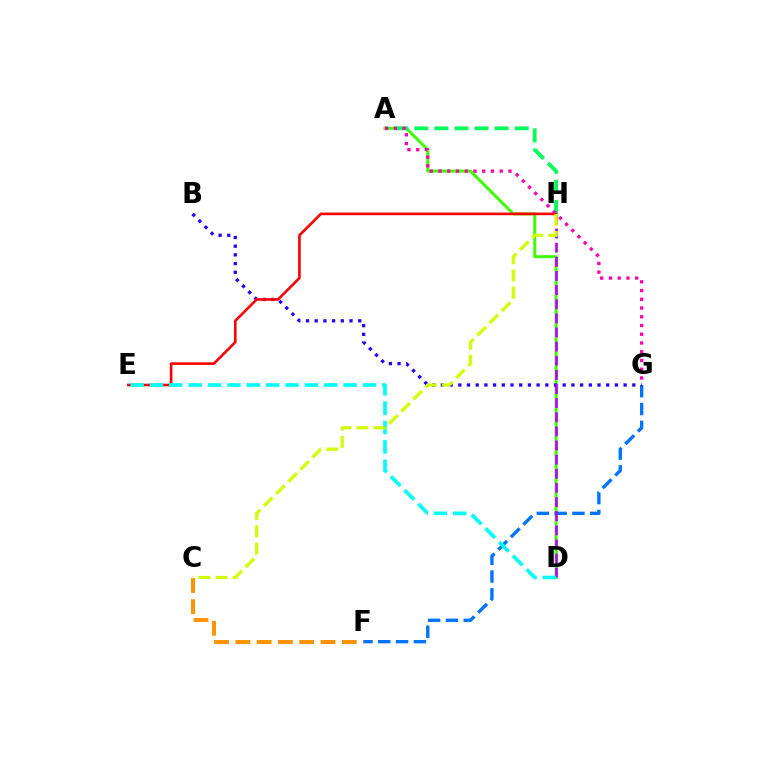{('A', 'D'): [{'color': '#3dff00', 'line_style': 'solid', 'thickness': 2.15}], ('A', 'H'): [{'color': '#00ff5c', 'line_style': 'dashed', 'thickness': 2.73}], ('C', 'F'): [{'color': '#ff9400', 'line_style': 'dashed', 'thickness': 2.89}], ('F', 'G'): [{'color': '#0074ff', 'line_style': 'dashed', 'thickness': 2.42}], ('B', 'G'): [{'color': '#2500ff', 'line_style': 'dotted', 'thickness': 2.36}], ('E', 'H'): [{'color': '#ff0000', 'line_style': 'solid', 'thickness': 1.89}], ('A', 'G'): [{'color': '#ff00ac', 'line_style': 'dotted', 'thickness': 2.37}], ('D', 'H'): [{'color': '#b900ff', 'line_style': 'dashed', 'thickness': 1.92}], ('D', 'E'): [{'color': '#00fff6', 'line_style': 'dashed', 'thickness': 2.63}], ('C', 'H'): [{'color': '#d1ff00', 'line_style': 'dashed', 'thickness': 2.33}]}